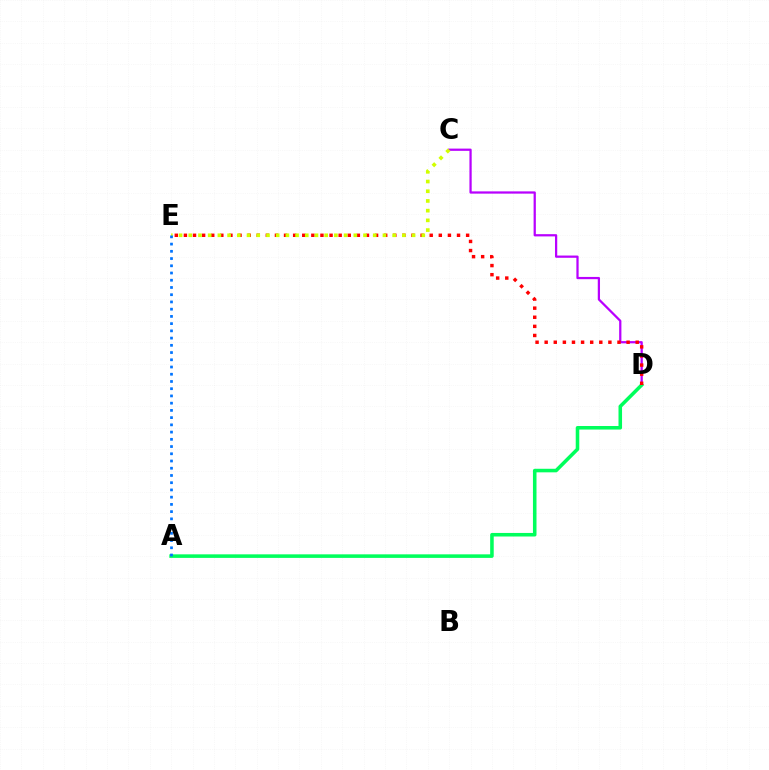{('C', 'D'): [{'color': '#b900ff', 'line_style': 'solid', 'thickness': 1.62}], ('A', 'D'): [{'color': '#00ff5c', 'line_style': 'solid', 'thickness': 2.56}], ('D', 'E'): [{'color': '#ff0000', 'line_style': 'dotted', 'thickness': 2.47}], ('C', 'E'): [{'color': '#d1ff00', 'line_style': 'dotted', 'thickness': 2.64}], ('A', 'E'): [{'color': '#0074ff', 'line_style': 'dotted', 'thickness': 1.96}]}